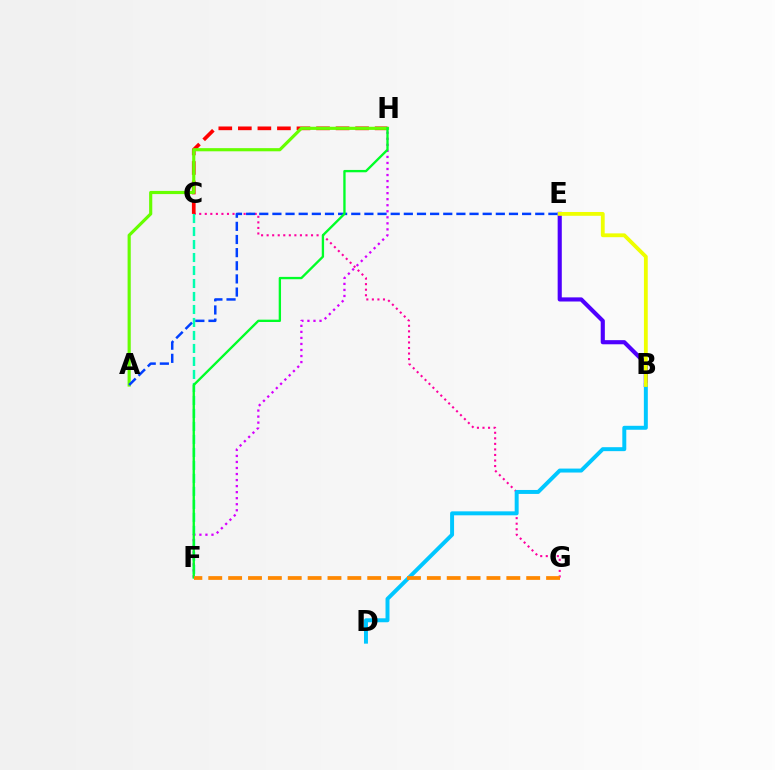{('C', 'G'): [{'color': '#ff00a0', 'line_style': 'dotted', 'thickness': 1.51}], ('C', 'F'): [{'color': '#00ffaf', 'line_style': 'dashed', 'thickness': 1.77}], ('B', 'E'): [{'color': '#4f00ff', 'line_style': 'solid', 'thickness': 2.97}, {'color': '#eeff00', 'line_style': 'solid', 'thickness': 2.75}], ('C', 'H'): [{'color': '#ff0000', 'line_style': 'dashed', 'thickness': 2.65}], ('F', 'H'): [{'color': '#d600ff', 'line_style': 'dotted', 'thickness': 1.64}, {'color': '#00ff27', 'line_style': 'solid', 'thickness': 1.68}], ('B', 'D'): [{'color': '#00c7ff', 'line_style': 'solid', 'thickness': 2.85}], ('A', 'H'): [{'color': '#66ff00', 'line_style': 'solid', 'thickness': 2.27}], ('A', 'E'): [{'color': '#003fff', 'line_style': 'dashed', 'thickness': 1.79}], ('F', 'G'): [{'color': '#ff8800', 'line_style': 'dashed', 'thickness': 2.7}]}